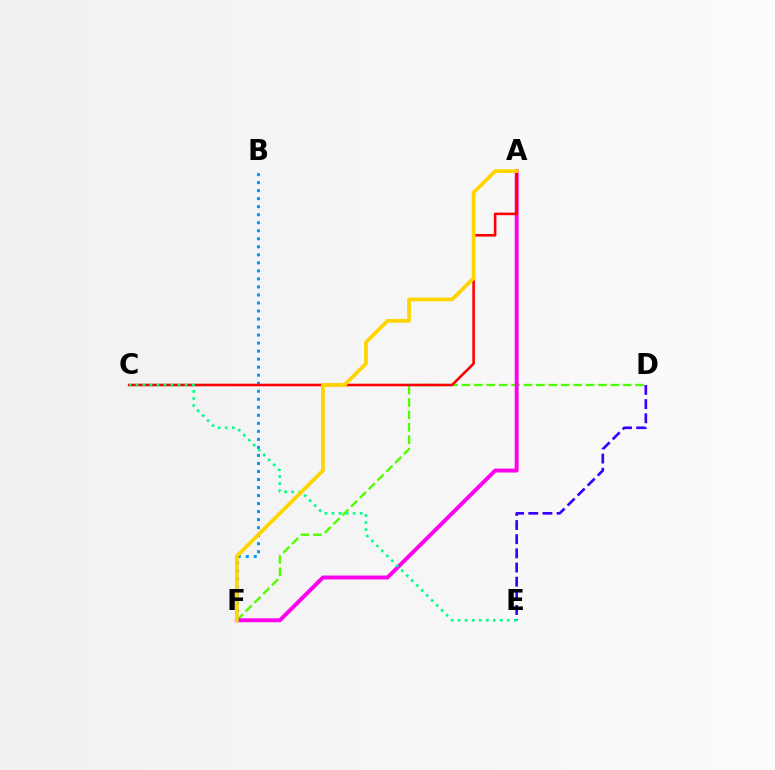{('D', 'E'): [{'color': '#3700ff', 'line_style': 'dashed', 'thickness': 1.92}], ('D', 'F'): [{'color': '#4fff00', 'line_style': 'dashed', 'thickness': 1.69}], ('A', 'F'): [{'color': '#ff00ed', 'line_style': 'solid', 'thickness': 2.82}, {'color': '#ffd500', 'line_style': 'solid', 'thickness': 2.7}], ('B', 'F'): [{'color': '#009eff', 'line_style': 'dotted', 'thickness': 2.18}], ('A', 'C'): [{'color': '#ff0000', 'line_style': 'solid', 'thickness': 1.85}], ('C', 'E'): [{'color': '#00ff86', 'line_style': 'dotted', 'thickness': 1.91}]}